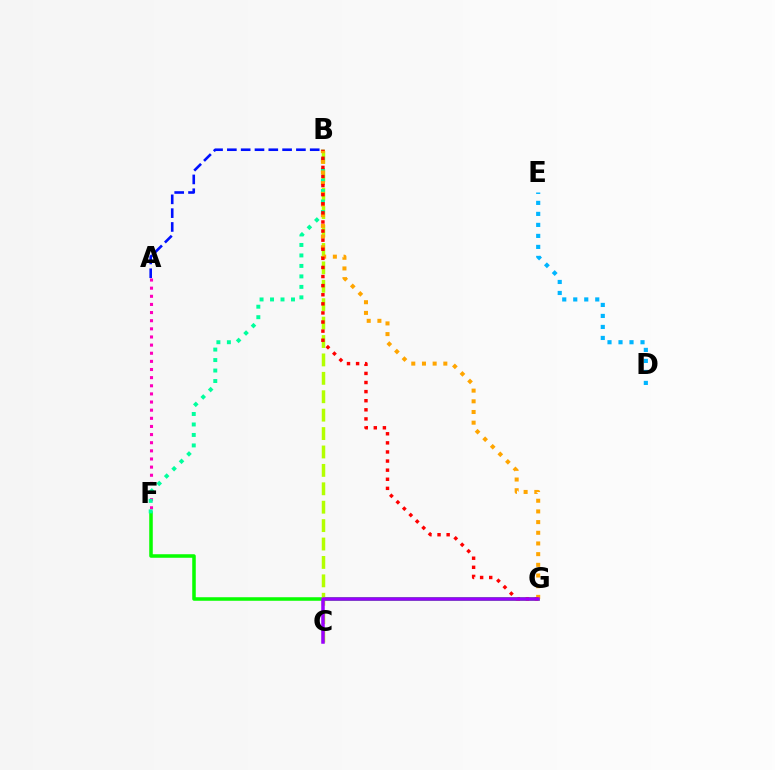{('F', 'G'): [{'color': '#08ff00', 'line_style': 'solid', 'thickness': 2.54}], ('A', 'B'): [{'color': '#0010ff', 'line_style': 'dashed', 'thickness': 1.88}], ('B', 'C'): [{'color': '#b3ff00', 'line_style': 'dashed', 'thickness': 2.5}], ('D', 'E'): [{'color': '#00b5ff', 'line_style': 'dotted', 'thickness': 2.99}], ('A', 'F'): [{'color': '#ff00bd', 'line_style': 'dotted', 'thickness': 2.21}], ('B', 'F'): [{'color': '#00ff9d', 'line_style': 'dotted', 'thickness': 2.85}], ('B', 'G'): [{'color': '#ffa500', 'line_style': 'dotted', 'thickness': 2.9}, {'color': '#ff0000', 'line_style': 'dotted', 'thickness': 2.47}], ('C', 'G'): [{'color': '#9b00ff', 'line_style': 'solid', 'thickness': 2.52}]}